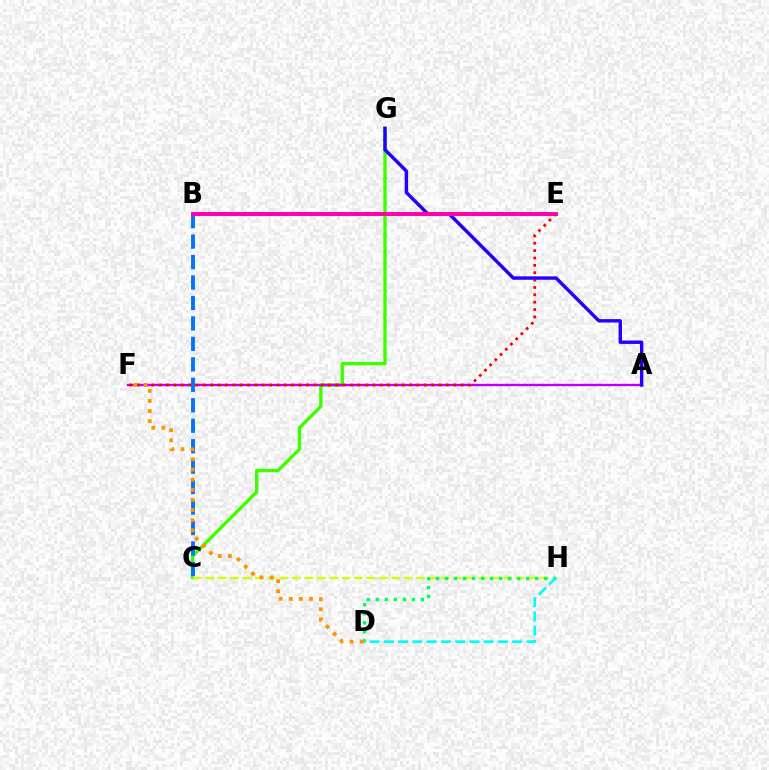{('C', 'G'): [{'color': '#3dff00', 'line_style': 'solid', 'thickness': 2.42}], ('A', 'F'): [{'color': '#b900ff', 'line_style': 'solid', 'thickness': 1.68}], ('B', 'C'): [{'color': '#0074ff', 'line_style': 'dashed', 'thickness': 2.78}], ('E', 'F'): [{'color': '#ff0000', 'line_style': 'dotted', 'thickness': 2.0}], ('C', 'H'): [{'color': '#d1ff00', 'line_style': 'dashed', 'thickness': 1.68}], ('D', 'H'): [{'color': '#00ff5c', 'line_style': 'dotted', 'thickness': 2.45}, {'color': '#00fff6', 'line_style': 'dashed', 'thickness': 1.94}], ('A', 'G'): [{'color': '#2500ff', 'line_style': 'solid', 'thickness': 2.45}], ('D', 'F'): [{'color': '#ff9400', 'line_style': 'dotted', 'thickness': 2.75}], ('B', 'E'): [{'color': '#ff00ac', 'line_style': 'solid', 'thickness': 2.84}]}